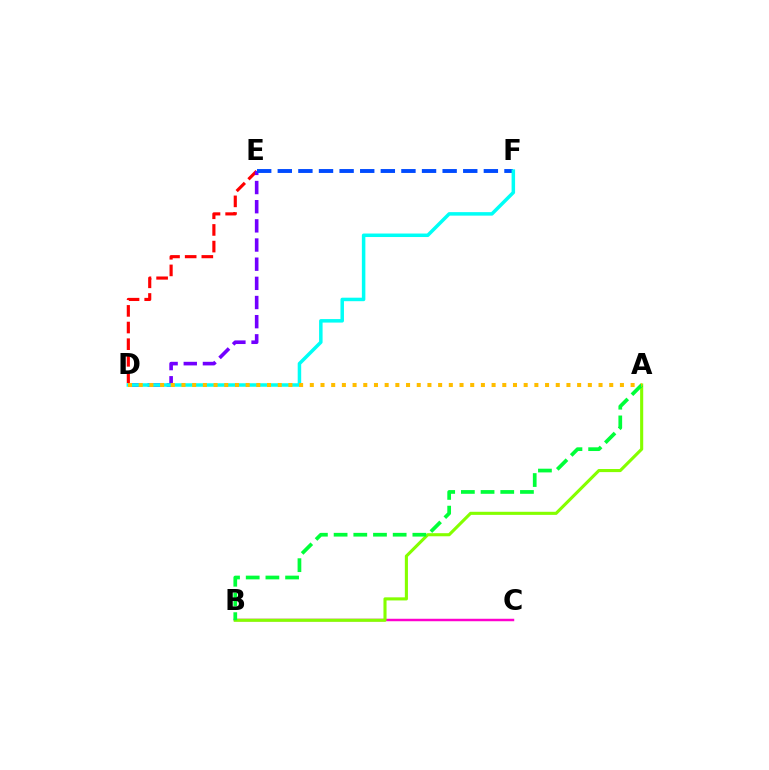{('B', 'C'): [{'color': '#ff00cf', 'line_style': 'solid', 'thickness': 1.78}], ('D', 'E'): [{'color': '#ff0000', 'line_style': 'dashed', 'thickness': 2.26}, {'color': '#7200ff', 'line_style': 'dashed', 'thickness': 2.6}], ('A', 'B'): [{'color': '#84ff00', 'line_style': 'solid', 'thickness': 2.23}, {'color': '#00ff39', 'line_style': 'dashed', 'thickness': 2.67}], ('E', 'F'): [{'color': '#004bff', 'line_style': 'dashed', 'thickness': 2.8}], ('D', 'F'): [{'color': '#00fff6', 'line_style': 'solid', 'thickness': 2.52}], ('A', 'D'): [{'color': '#ffbd00', 'line_style': 'dotted', 'thickness': 2.91}]}